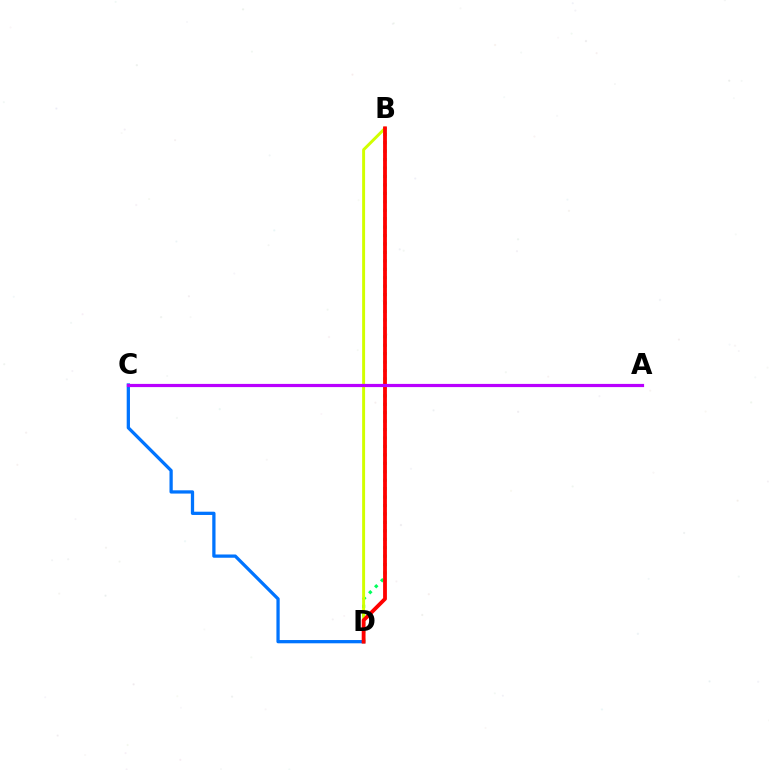{('C', 'D'): [{'color': '#0074ff', 'line_style': 'solid', 'thickness': 2.35}], ('B', 'D'): [{'color': '#00ff5c', 'line_style': 'dotted', 'thickness': 2.29}, {'color': '#d1ff00', 'line_style': 'solid', 'thickness': 2.12}, {'color': '#ff0000', 'line_style': 'solid', 'thickness': 2.74}], ('A', 'C'): [{'color': '#b900ff', 'line_style': 'solid', 'thickness': 2.3}]}